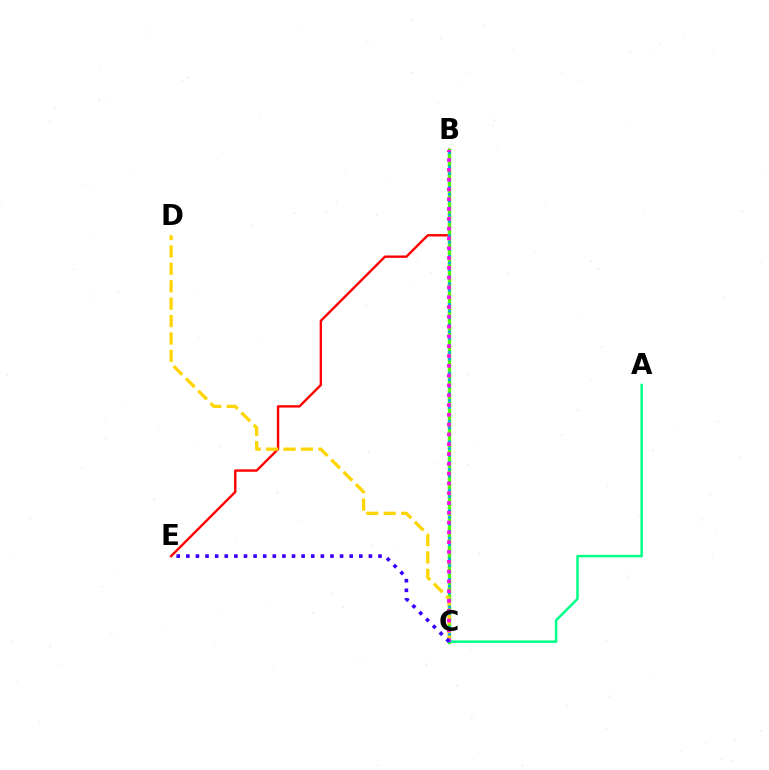{('B', 'E'): [{'color': '#ff0000', 'line_style': 'solid', 'thickness': 1.72}], ('B', 'C'): [{'color': '#4fff00', 'line_style': 'solid', 'thickness': 2.46}, {'color': '#009eff', 'line_style': 'dotted', 'thickness': 1.87}, {'color': '#ff00ed', 'line_style': 'dotted', 'thickness': 2.66}], ('C', 'D'): [{'color': '#ffd500', 'line_style': 'dashed', 'thickness': 2.37}], ('A', 'C'): [{'color': '#00ff86', 'line_style': 'solid', 'thickness': 1.8}], ('C', 'E'): [{'color': '#3700ff', 'line_style': 'dotted', 'thickness': 2.61}]}